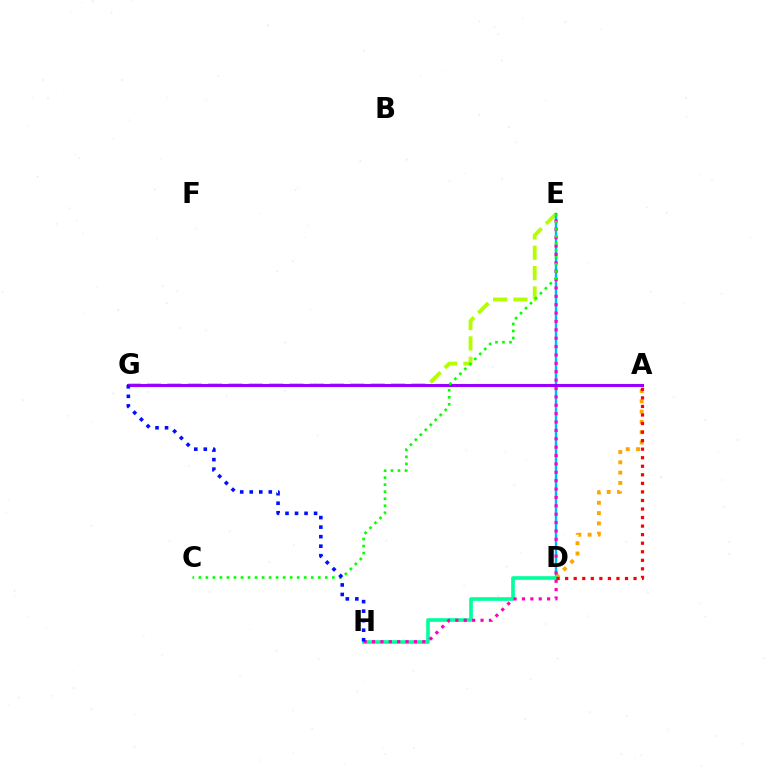{('E', 'G'): [{'color': '#b3ff00', 'line_style': 'dashed', 'thickness': 2.76}], ('D', 'E'): [{'color': '#00b5ff', 'line_style': 'solid', 'thickness': 1.74}], ('A', 'D'): [{'color': '#ffa500', 'line_style': 'dotted', 'thickness': 2.8}, {'color': '#ff0000', 'line_style': 'dotted', 'thickness': 2.32}], ('A', 'G'): [{'color': '#9b00ff', 'line_style': 'solid', 'thickness': 2.21}], ('D', 'H'): [{'color': '#00ff9d', 'line_style': 'solid', 'thickness': 2.62}], ('E', 'H'): [{'color': '#ff00bd', 'line_style': 'dotted', 'thickness': 2.28}], ('C', 'E'): [{'color': '#08ff00', 'line_style': 'dotted', 'thickness': 1.91}], ('G', 'H'): [{'color': '#0010ff', 'line_style': 'dotted', 'thickness': 2.59}]}